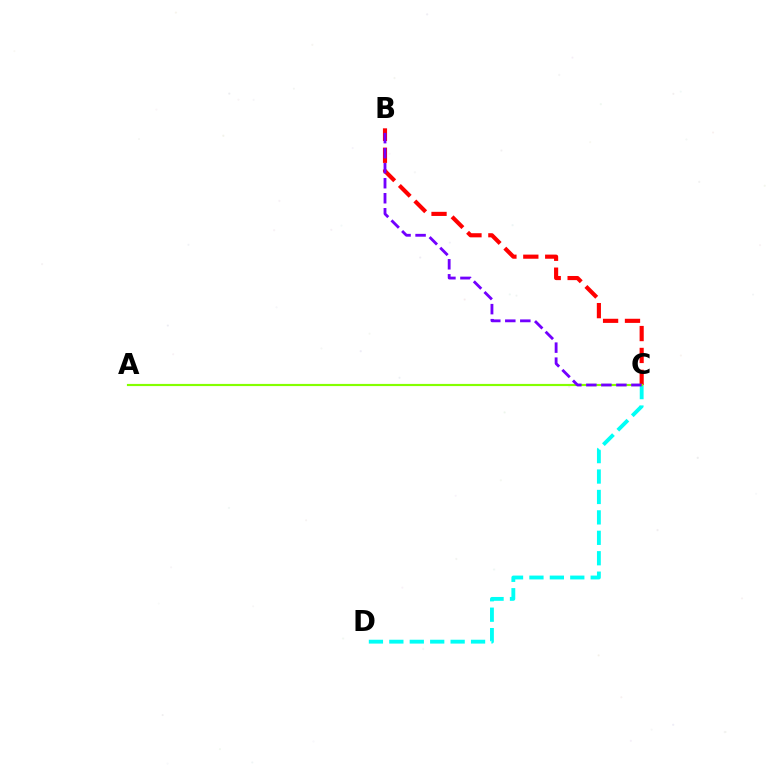{('C', 'D'): [{'color': '#00fff6', 'line_style': 'dashed', 'thickness': 2.77}], ('B', 'C'): [{'color': '#ff0000', 'line_style': 'dashed', 'thickness': 2.98}, {'color': '#7200ff', 'line_style': 'dashed', 'thickness': 2.04}], ('A', 'C'): [{'color': '#84ff00', 'line_style': 'solid', 'thickness': 1.56}]}